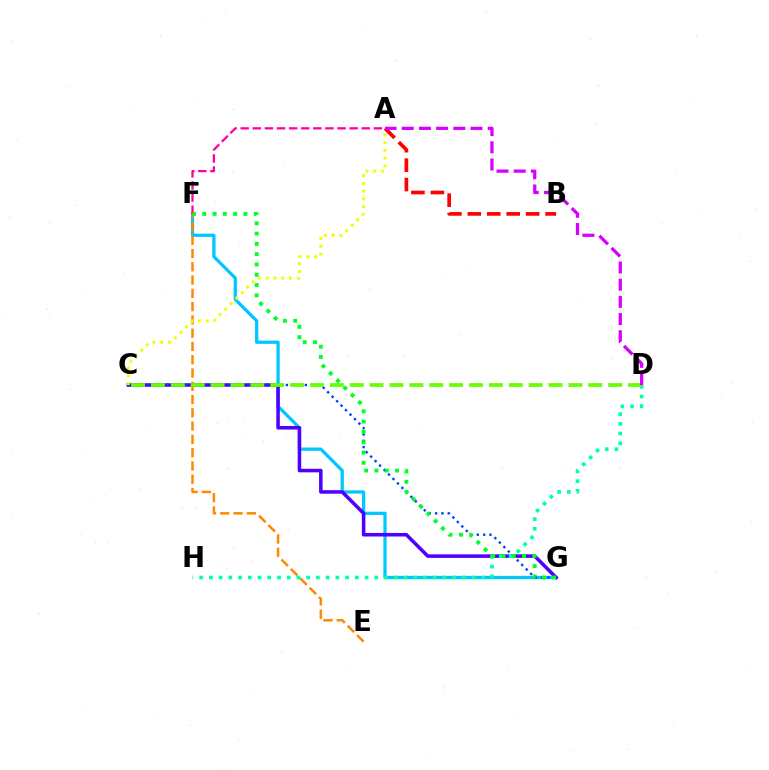{('F', 'G'): [{'color': '#00c7ff', 'line_style': 'solid', 'thickness': 2.35}, {'color': '#00ff27', 'line_style': 'dotted', 'thickness': 2.8}], ('C', 'G'): [{'color': '#4f00ff', 'line_style': 'solid', 'thickness': 2.55}, {'color': '#003fff', 'line_style': 'dotted', 'thickness': 1.72}], ('A', 'B'): [{'color': '#ff0000', 'line_style': 'dashed', 'thickness': 2.64}], ('E', 'F'): [{'color': '#ff8800', 'line_style': 'dashed', 'thickness': 1.8}], ('A', 'F'): [{'color': '#ff00a0', 'line_style': 'dashed', 'thickness': 1.64}], ('A', 'C'): [{'color': '#eeff00', 'line_style': 'dotted', 'thickness': 2.11}], ('D', 'H'): [{'color': '#00ffaf', 'line_style': 'dotted', 'thickness': 2.64}], ('C', 'D'): [{'color': '#66ff00', 'line_style': 'dashed', 'thickness': 2.7}], ('A', 'D'): [{'color': '#d600ff', 'line_style': 'dashed', 'thickness': 2.34}]}